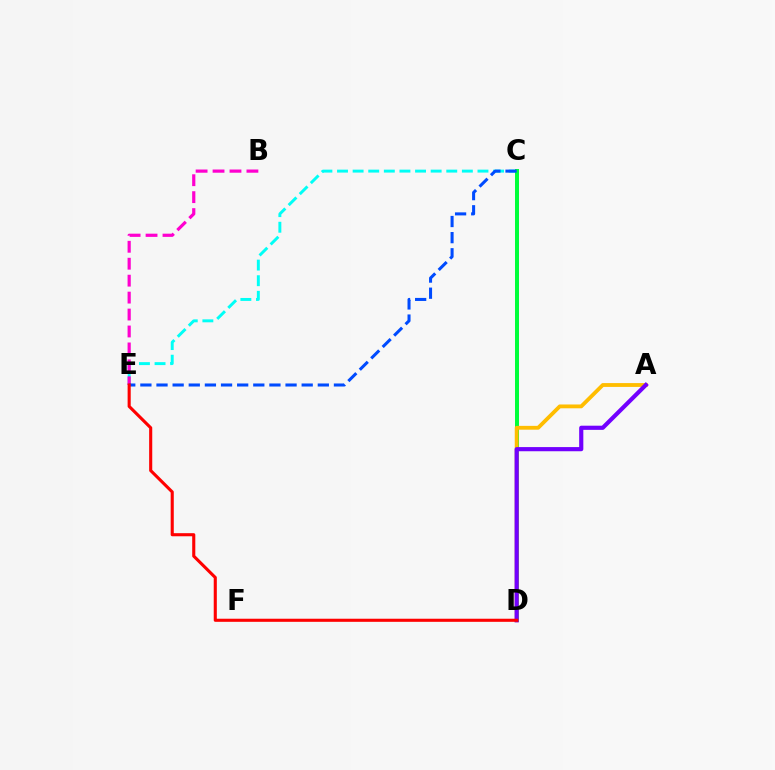{('C', 'E'): [{'color': '#00fff6', 'line_style': 'dashed', 'thickness': 2.12}, {'color': '#004bff', 'line_style': 'dashed', 'thickness': 2.19}], ('C', 'D'): [{'color': '#84ff00', 'line_style': 'dotted', 'thickness': 2.74}, {'color': '#00ff39', 'line_style': 'solid', 'thickness': 2.87}], ('B', 'E'): [{'color': '#ff00cf', 'line_style': 'dashed', 'thickness': 2.3}], ('A', 'D'): [{'color': '#ffbd00', 'line_style': 'solid', 'thickness': 2.76}, {'color': '#7200ff', 'line_style': 'solid', 'thickness': 2.99}], ('D', 'E'): [{'color': '#ff0000', 'line_style': 'solid', 'thickness': 2.23}]}